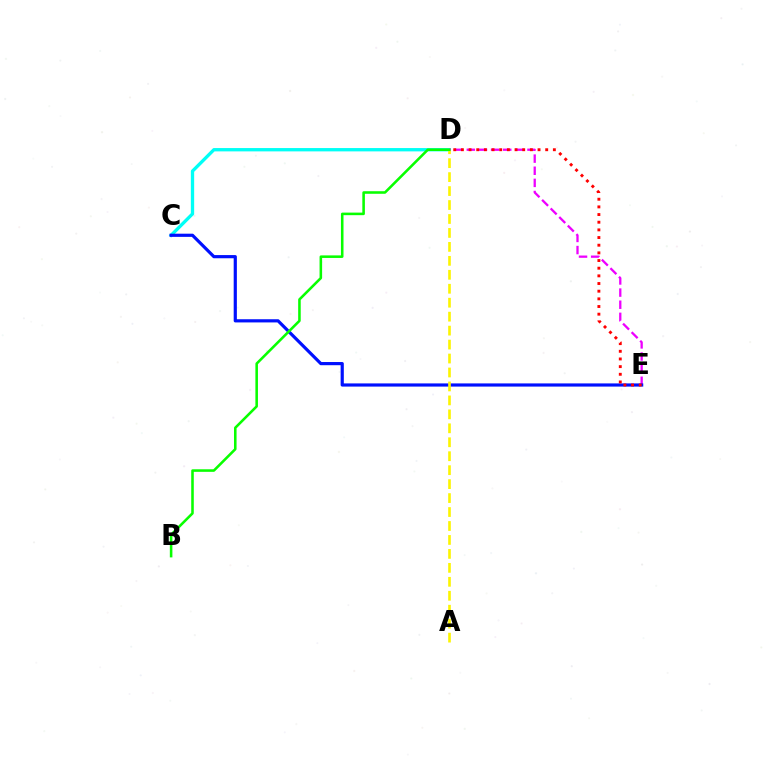{('C', 'D'): [{'color': '#00fff6', 'line_style': 'solid', 'thickness': 2.39}], ('D', 'E'): [{'color': '#ee00ff', 'line_style': 'dashed', 'thickness': 1.65}, {'color': '#ff0000', 'line_style': 'dotted', 'thickness': 2.08}], ('C', 'E'): [{'color': '#0010ff', 'line_style': 'solid', 'thickness': 2.29}], ('A', 'D'): [{'color': '#fcf500', 'line_style': 'dashed', 'thickness': 1.9}], ('B', 'D'): [{'color': '#08ff00', 'line_style': 'solid', 'thickness': 1.85}]}